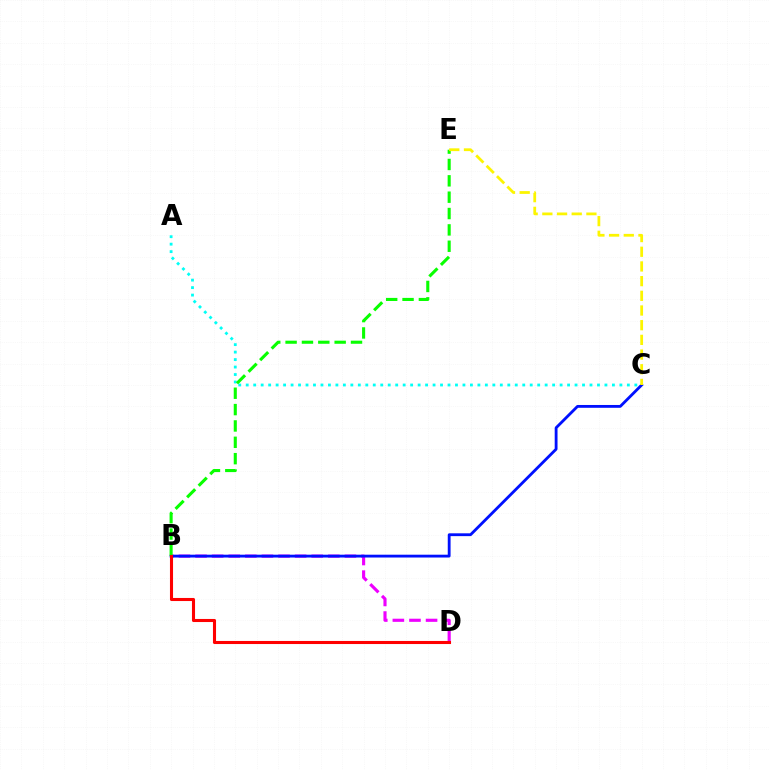{('A', 'C'): [{'color': '#00fff6', 'line_style': 'dotted', 'thickness': 2.03}], ('B', 'D'): [{'color': '#ee00ff', 'line_style': 'dashed', 'thickness': 2.25}, {'color': '#ff0000', 'line_style': 'solid', 'thickness': 2.22}], ('B', 'C'): [{'color': '#0010ff', 'line_style': 'solid', 'thickness': 2.03}], ('B', 'E'): [{'color': '#08ff00', 'line_style': 'dashed', 'thickness': 2.22}], ('C', 'E'): [{'color': '#fcf500', 'line_style': 'dashed', 'thickness': 2.0}]}